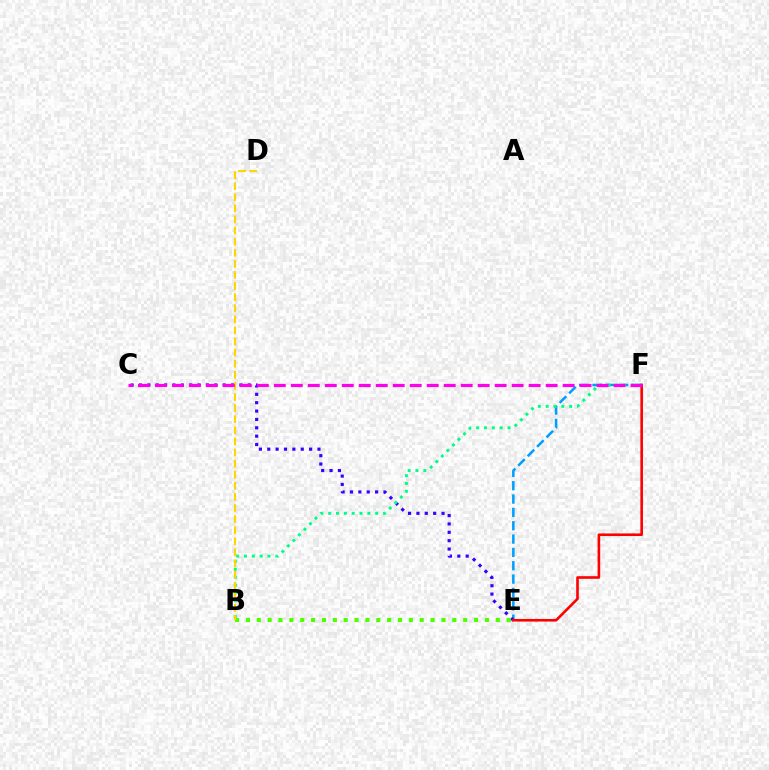{('E', 'F'): [{'color': '#009eff', 'line_style': 'dashed', 'thickness': 1.81}, {'color': '#ff0000', 'line_style': 'solid', 'thickness': 1.88}], ('C', 'E'): [{'color': '#3700ff', 'line_style': 'dotted', 'thickness': 2.27}], ('B', 'F'): [{'color': '#00ff86', 'line_style': 'dotted', 'thickness': 2.13}], ('B', 'E'): [{'color': '#4fff00', 'line_style': 'dotted', 'thickness': 2.95}], ('B', 'D'): [{'color': '#ffd500', 'line_style': 'dashed', 'thickness': 1.51}], ('C', 'F'): [{'color': '#ff00ed', 'line_style': 'dashed', 'thickness': 2.31}]}